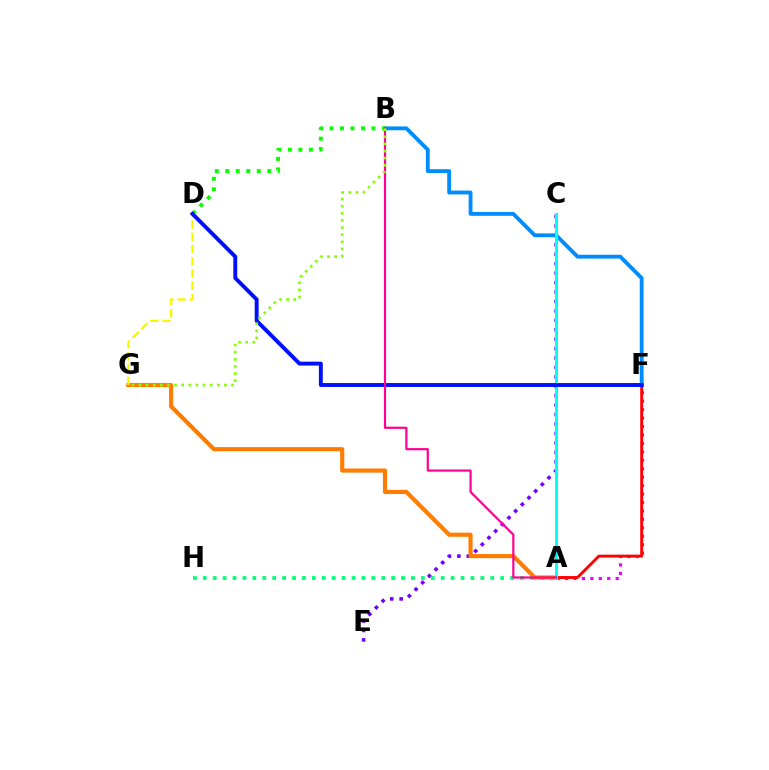{('C', 'E'): [{'color': '#7200ff', 'line_style': 'dotted', 'thickness': 2.56}], ('B', 'F'): [{'color': '#008cff', 'line_style': 'solid', 'thickness': 2.77}], ('B', 'D'): [{'color': '#08ff00', 'line_style': 'dotted', 'thickness': 2.85}], ('A', 'H'): [{'color': '#00ff74', 'line_style': 'dotted', 'thickness': 2.69}], ('A', 'F'): [{'color': '#ee00ff', 'line_style': 'dotted', 'thickness': 2.29}, {'color': '#ff0000', 'line_style': 'solid', 'thickness': 2.07}], ('A', 'G'): [{'color': '#ff7c00', 'line_style': 'solid', 'thickness': 2.97}], ('A', 'C'): [{'color': '#00fff6', 'line_style': 'solid', 'thickness': 2.2}], ('D', 'G'): [{'color': '#fcf500', 'line_style': 'dashed', 'thickness': 1.66}], ('D', 'F'): [{'color': '#0010ff', 'line_style': 'solid', 'thickness': 2.82}], ('A', 'B'): [{'color': '#ff0094', 'line_style': 'solid', 'thickness': 1.58}], ('B', 'G'): [{'color': '#84ff00', 'line_style': 'dotted', 'thickness': 1.93}]}